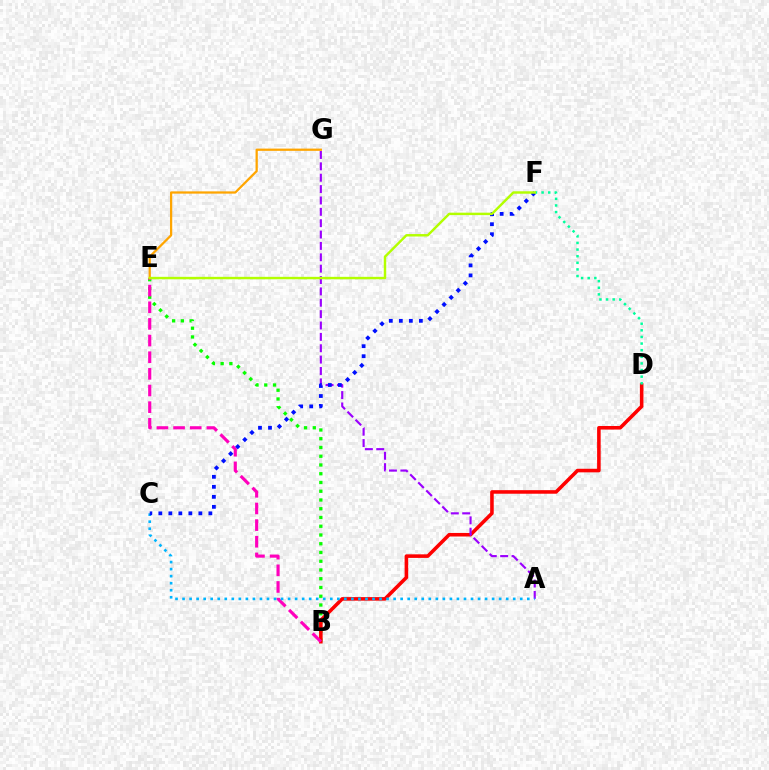{('B', 'E'): [{'color': '#08ff00', 'line_style': 'dotted', 'thickness': 2.38}, {'color': '#ff00bd', 'line_style': 'dashed', 'thickness': 2.26}], ('B', 'D'): [{'color': '#ff0000', 'line_style': 'solid', 'thickness': 2.57}], ('A', 'G'): [{'color': '#9b00ff', 'line_style': 'dashed', 'thickness': 1.54}], ('A', 'C'): [{'color': '#00b5ff', 'line_style': 'dotted', 'thickness': 1.91}], ('C', 'F'): [{'color': '#0010ff', 'line_style': 'dotted', 'thickness': 2.72}], ('D', 'F'): [{'color': '#00ff9d', 'line_style': 'dotted', 'thickness': 1.8}], ('E', 'G'): [{'color': '#ffa500', 'line_style': 'solid', 'thickness': 1.63}], ('E', 'F'): [{'color': '#b3ff00', 'line_style': 'solid', 'thickness': 1.76}]}